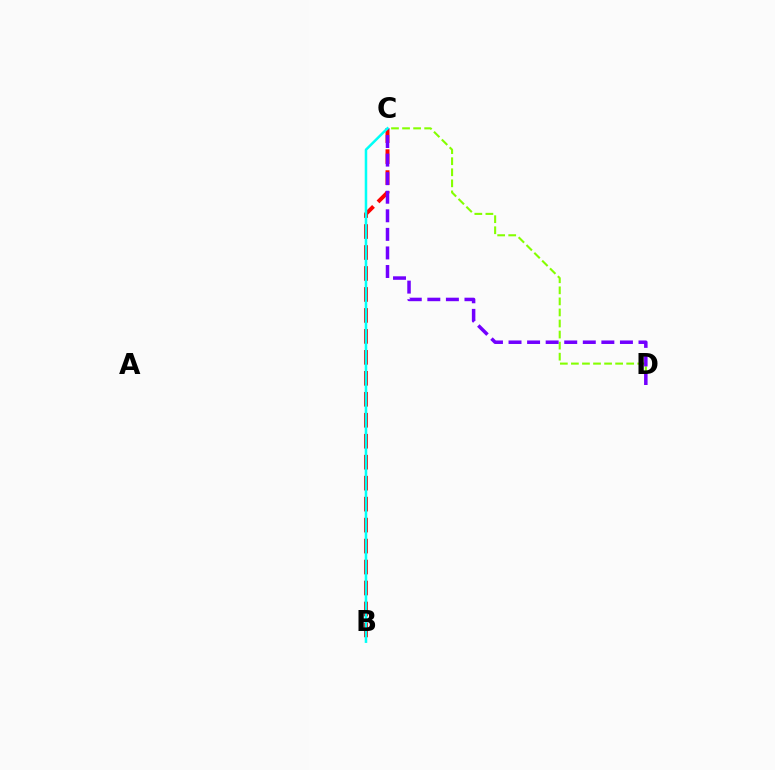{('C', 'D'): [{'color': '#84ff00', 'line_style': 'dashed', 'thickness': 1.5}, {'color': '#7200ff', 'line_style': 'dashed', 'thickness': 2.52}], ('B', 'C'): [{'color': '#ff0000', 'line_style': 'dashed', 'thickness': 2.85}, {'color': '#00fff6', 'line_style': 'solid', 'thickness': 1.81}]}